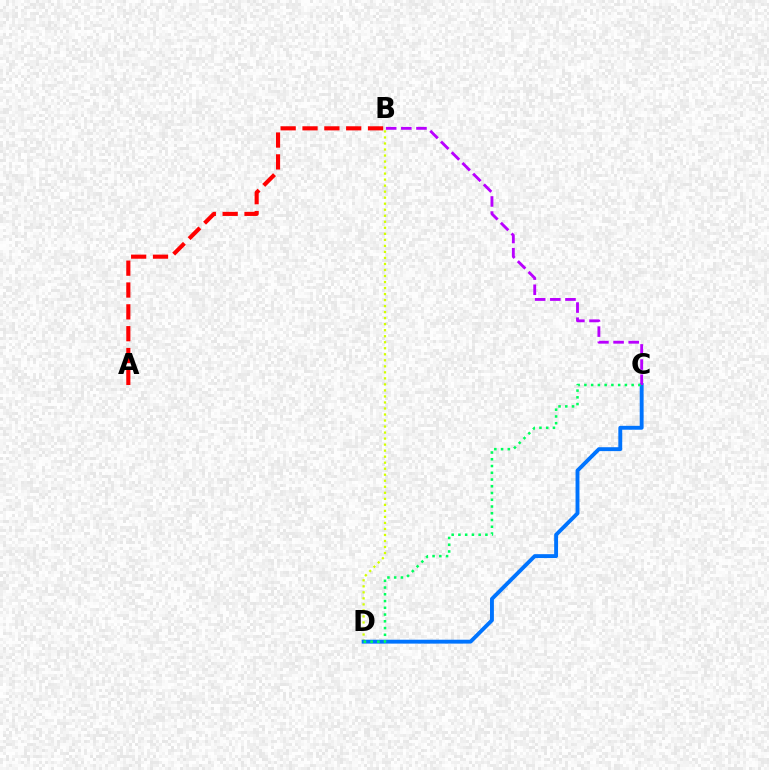{('B', 'D'): [{'color': '#d1ff00', 'line_style': 'dotted', 'thickness': 1.64}], ('A', 'B'): [{'color': '#ff0000', 'line_style': 'dashed', 'thickness': 2.97}], ('C', 'D'): [{'color': '#0074ff', 'line_style': 'solid', 'thickness': 2.8}, {'color': '#00ff5c', 'line_style': 'dotted', 'thickness': 1.83}], ('B', 'C'): [{'color': '#b900ff', 'line_style': 'dashed', 'thickness': 2.06}]}